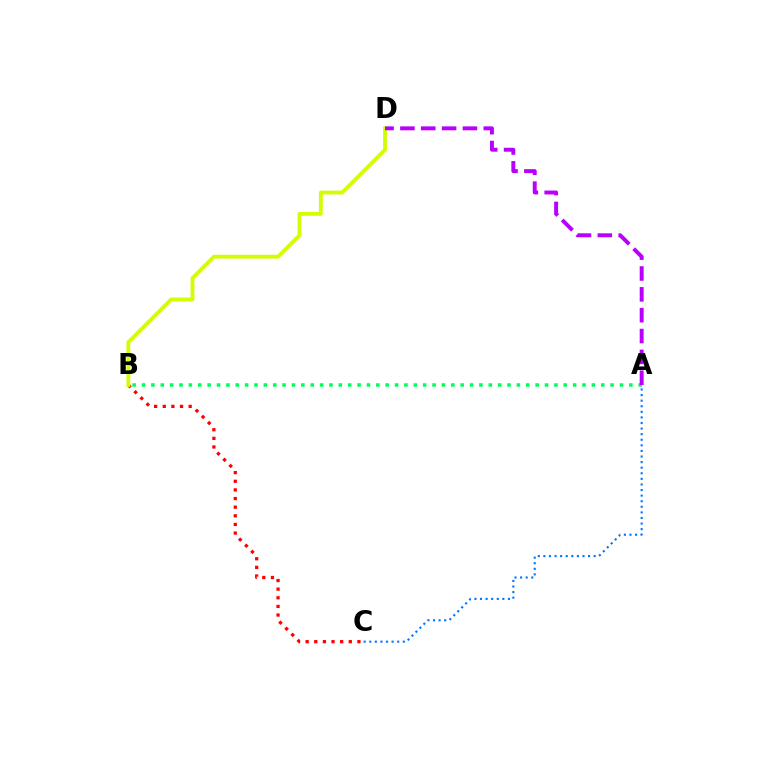{('A', 'C'): [{'color': '#0074ff', 'line_style': 'dotted', 'thickness': 1.52}], ('A', 'B'): [{'color': '#00ff5c', 'line_style': 'dotted', 'thickness': 2.55}], ('B', 'C'): [{'color': '#ff0000', 'line_style': 'dotted', 'thickness': 2.35}], ('B', 'D'): [{'color': '#d1ff00', 'line_style': 'solid', 'thickness': 2.75}], ('A', 'D'): [{'color': '#b900ff', 'line_style': 'dashed', 'thickness': 2.83}]}